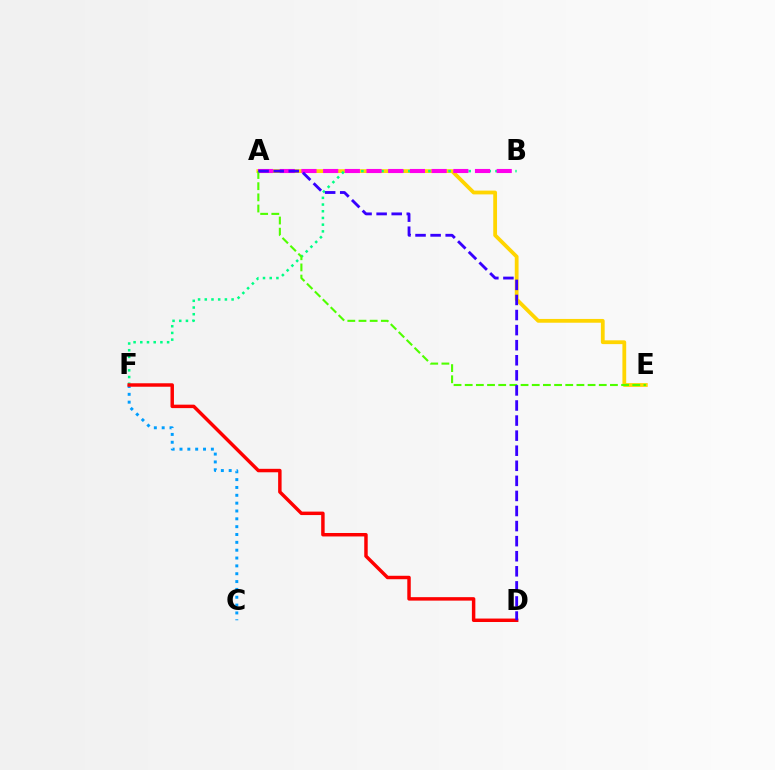{('A', 'E'): [{'color': '#ffd500', 'line_style': 'solid', 'thickness': 2.73}, {'color': '#4fff00', 'line_style': 'dashed', 'thickness': 1.52}], ('B', 'F'): [{'color': '#00ff86', 'line_style': 'dotted', 'thickness': 1.82}], ('C', 'F'): [{'color': '#009eff', 'line_style': 'dotted', 'thickness': 2.13}], ('D', 'F'): [{'color': '#ff0000', 'line_style': 'solid', 'thickness': 2.49}], ('A', 'B'): [{'color': '#ff00ed', 'line_style': 'dashed', 'thickness': 2.95}], ('A', 'D'): [{'color': '#3700ff', 'line_style': 'dashed', 'thickness': 2.05}]}